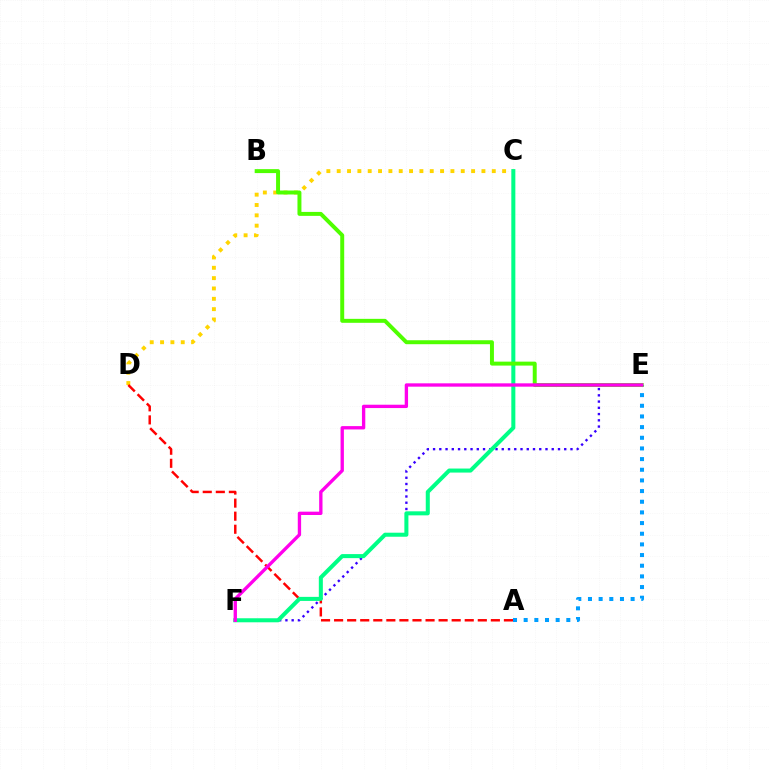{('C', 'D'): [{'color': '#ffd500', 'line_style': 'dotted', 'thickness': 2.81}], ('A', 'D'): [{'color': '#ff0000', 'line_style': 'dashed', 'thickness': 1.77}], ('E', 'F'): [{'color': '#3700ff', 'line_style': 'dotted', 'thickness': 1.7}, {'color': '#ff00ed', 'line_style': 'solid', 'thickness': 2.4}], ('A', 'E'): [{'color': '#009eff', 'line_style': 'dotted', 'thickness': 2.9}], ('C', 'F'): [{'color': '#00ff86', 'line_style': 'solid', 'thickness': 2.9}], ('B', 'E'): [{'color': '#4fff00', 'line_style': 'solid', 'thickness': 2.85}]}